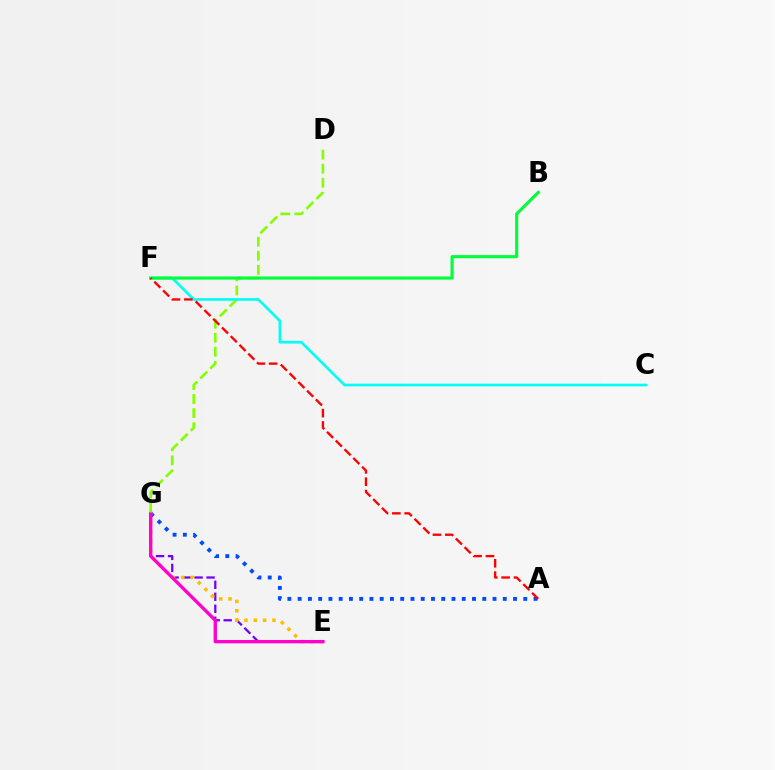{('A', 'G'): [{'color': '#004bff', 'line_style': 'dotted', 'thickness': 2.79}], ('E', 'G'): [{'color': '#7200ff', 'line_style': 'dashed', 'thickness': 1.63}, {'color': '#ffbd00', 'line_style': 'dotted', 'thickness': 2.54}, {'color': '#ff00cf', 'line_style': 'solid', 'thickness': 2.39}], ('D', 'G'): [{'color': '#84ff00', 'line_style': 'dashed', 'thickness': 1.91}], ('C', 'F'): [{'color': '#00fff6', 'line_style': 'solid', 'thickness': 1.92}], ('B', 'F'): [{'color': '#00ff39', 'line_style': 'solid', 'thickness': 2.26}], ('A', 'F'): [{'color': '#ff0000', 'line_style': 'dashed', 'thickness': 1.68}]}